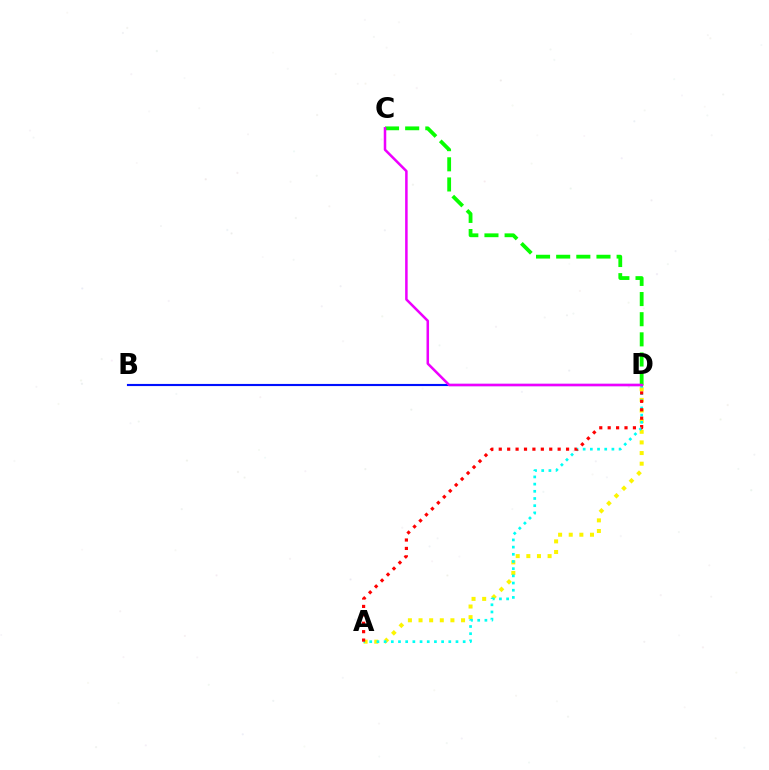{('A', 'D'): [{'color': '#fcf500', 'line_style': 'dotted', 'thickness': 2.89}, {'color': '#00fff6', 'line_style': 'dotted', 'thickness': 1.95}, {'color': '#ff0000', 'line_style': 'dotted', 'thickness': 2.29}], ('B', 'D'): [{'color': '#0010ff', 'line_style': 'solid', 'thickness': 1.54}], ('C', 'D'): [{'color': '#08ff00', 'line_style': 'dashed', 'thickness': 2.74}, {'color': '#ee00ff', 'line_style': 'solid', 'thickness': 1.82}]}